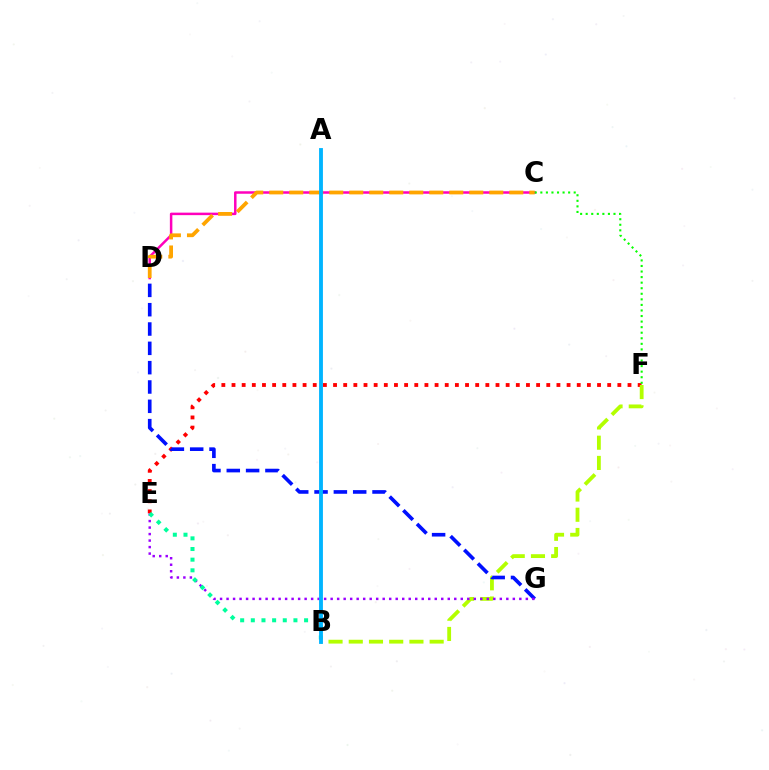{('E', 'F'): [{'color': '#ff0000', 'line_style': 'dotted', 'thickness': 2.76}], ('C', 'D'): [{'color': '#ff00bd', 'line_style': 'solid', 'thickness': 1.8}, {'color': '#ffa500', 'line_style': 'dashed', 'thickness': 2.72}], ('B', 'F'): [{'color': '#b3ff00', 'line_style': 'dashed', 'thickness': 2.75}], ('D', 'G'): [{'color': '#0010ff', 'line_style': 'dashed', 'thickness': 2.63}], ('E', 'G'): [{'color': '#9b00ff', 'line_style': 'dotted', 'thickness': 1.77}], ('B', 'E'): [{'color': '#00ff9d', 'line_style': 'dotted', 'thickness': 2.89}], ('C', 'F'): [{'color': '#08ff00', 'line_style': 'dotted', 'thickness': 1.51}], ('A', 'B'): [{'color': '#00b5ff', 'line_style': 'solid', 'thickness': 2.77}]}